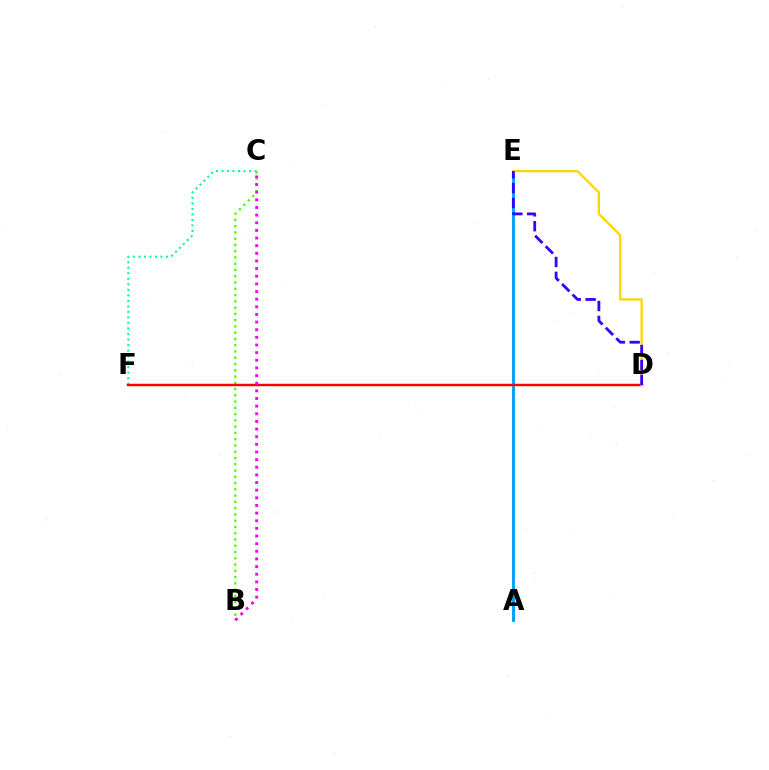{('C', 'F'): [{'color': '#00ff86', 'line_style': 'dotted', 'thickness': 1.5}], ('A', 'E'): [{'color': '#009eff', 'line_style': 'solid', 'thickness': 2.06}], ('B', 'C'): [{'color': '#4fff00', 'line_style': 'dotted', 'thickness': 1.7}, {'color': '#ff00ed', 'line_style': 'dotted', 'thickness': 2.08}], ('D', 'F'): [{'color': '#ff0000', 'line_style': 'solid', 'thickness': 1.76}], ('D', 'E'): [{'color': '#ffd500', 'line_style': 'solid', 'thickness': 1.64}, {'color': '#3700ff', 'line_style': 'dashed', 'thickness': 2.02}]}